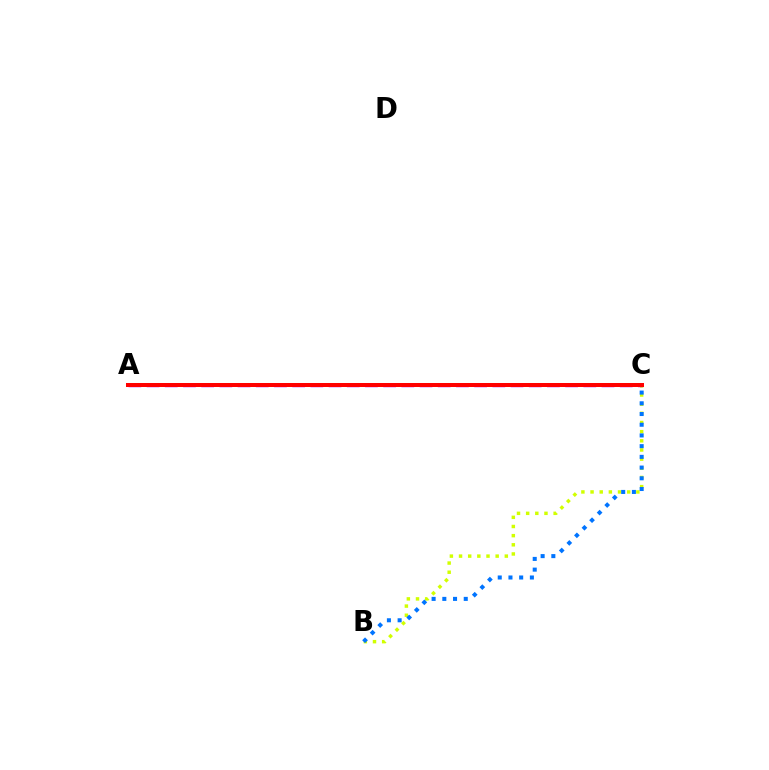{('B', 'C'): [{'color': '#d1ff00', 'line_style': 'dotted', 'thickness': 2.49}, {'color': '#0074ff', 'line_style': 'dotted', 'thickness': 2.91}], ('A', 'C'): [{'color': '#b900ff', 'line_style': 'dashed', 'thickness': 2.47}, {'color': '#00ff5c', 'line_style': 'dashed', 'thickness': 1.98}, {'color': '#ff0000', 'line_style': 'solid', 'thickness': 2.88}]}